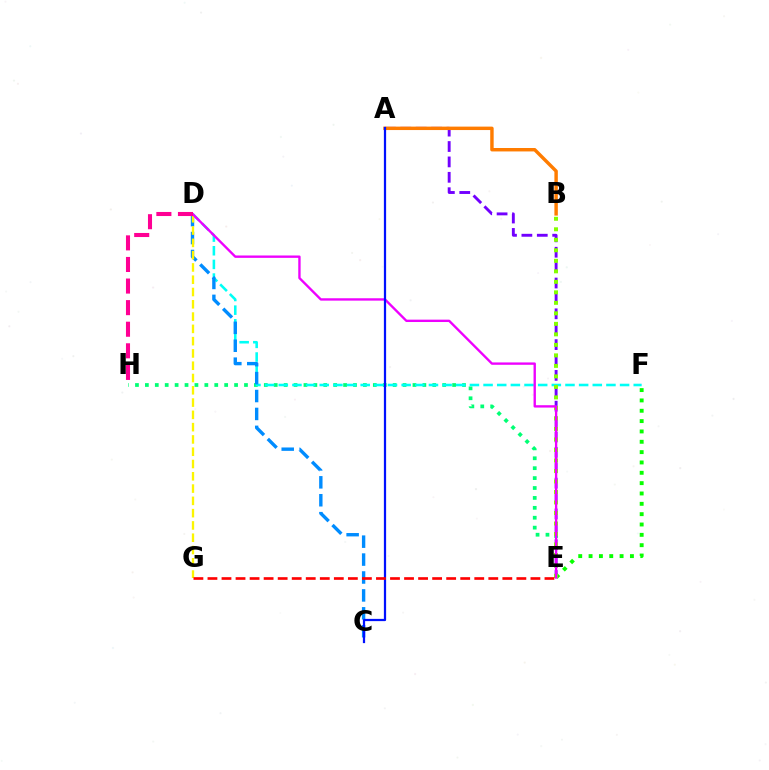{('E', 'H'): [{'color': '#00ff74', 'line_style': 'dotted', 'thickness': 2.69}], ('A', 'E'): [{'color': '#7200ff', 'line_style': 'dashed', 'thickness': 2.09}], ('E', 'F'): [{'color': '#08ff00', 'line_style': 'dotted', 'thickness': 2.81}], ('D', 'F'): [{'color': '#00fff6', 'line_style': 'dashed', 'thickness': 1.85}], ('C', 'D'): [{'color': '#008cff', 'line_style': 'dashed', 'thickness': 2.43}], ('D', 'G'): [{'color': '#fcf500', 'line_style': 'dashed', 'thickness': 1.67}], ('B', 'E'): [{'color': '#84ff00', 'line_style': 'dotted', 'thickness': 2.85}], ('D', 'E'): [{'color': '#ee00ff', 'line_style': 'solid', 'thickness': 1.7}], ('A', 'B'): [{'color': '#ff7c00', 'line_style': 'solid', 'thickness': 2.47}], ('A', 'C'): [{'color': '#0010ff', 'line_style': 'solid', 'thickness': 1.61}], ('E', 'G'): [{'color': '#ff0000', 'line_style': 'dashed', 'thickness': 1.91}], ('D', 'H'): [{'color': '#ff0094', 'line_style': 'dashed', 'thickness': 2.93}]}